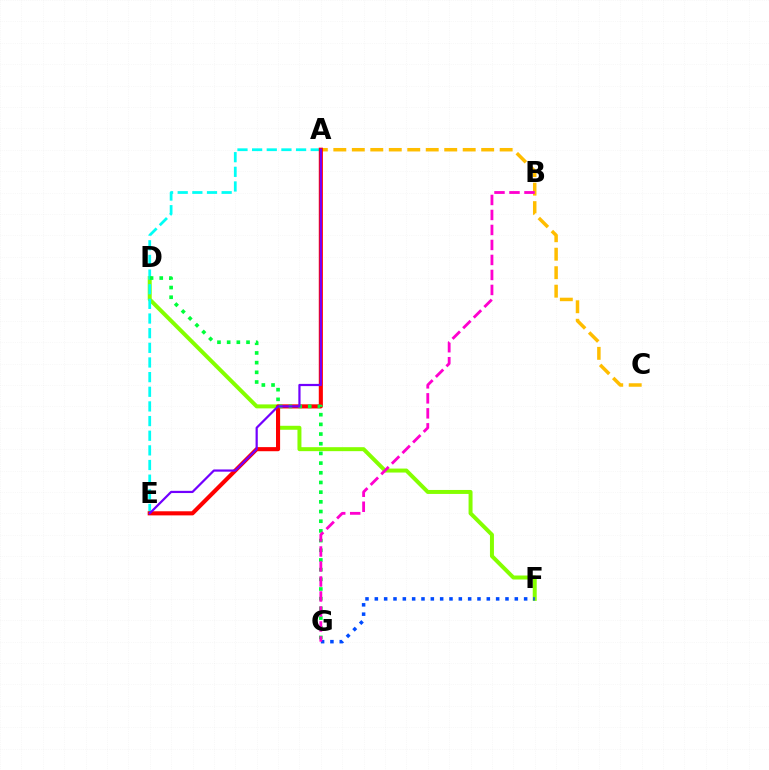{('A', 'C'): [{'color': '#ffbd00', 'line_style': 'dashed', 'thickness': 2.51}], ('D', 'F'): [{'color': '#84ff00', 'line_style': 'solid', 'thickness': 2.86}], ('A', 'E'): [{'color': '#00fff6', 'line_style': 'dashed', 'thickness': 1.99}, {'color': '#ff0000', 'line_style': 'solid', 'thickness': 2.95}, {'color': '#7200ff', 'line_style': 'solid', 'thickness': 1.59}], ('F', 'G'): [{'color': '#004bff', 'line_style': 'dotted', 'thickness': 2.54}], ('D', 'G'): [{'color': '#00ff39', 'line_style': 'dotted', 'thickness': 2.63}], ('B', 'G'): [{'color': '#ff00cf', 'line_style': 'dashed', 'thickness': 2.04}]}